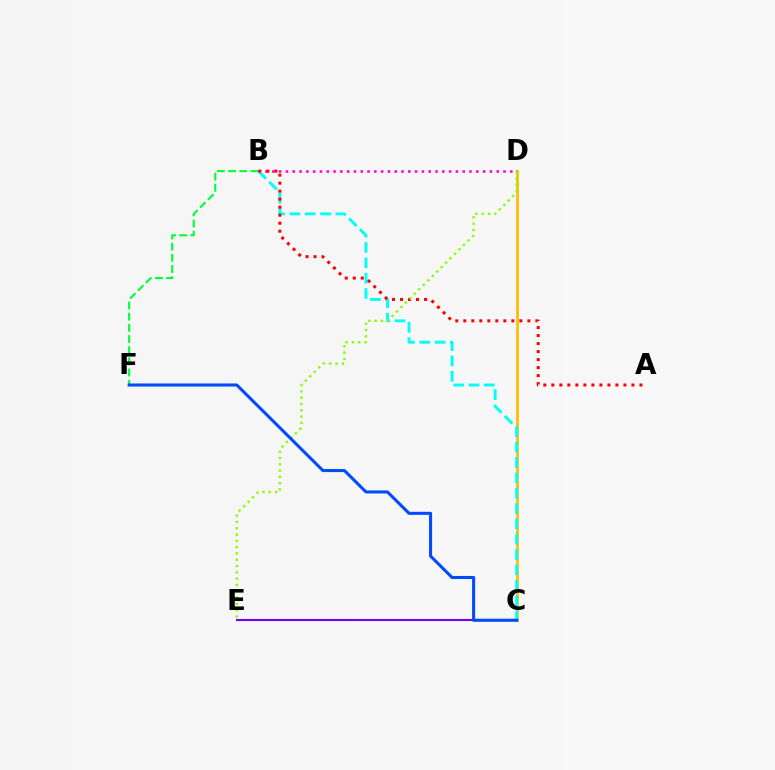{('C', 'D'): [{'color': '#ffbd00', 'line_style': 'solid', 'thickness': 1.99}], ('B', 'D'): [{'color': '#ff00cf', 'line_style': 'dotted', 'thickness': 1.85}], ('B', 'F'): [{'color': '#00ff39', 'line_style': 'dashed', 'thickness': 1.52}], ('C', 'E'): [{'color': '#7200ff', 'line_style': 'solid', 'thickness': 1.51}], ('B', 'C'): [{'color': '#00fff6', 'line_style': 'dashed', 'thickness': 2.09}], ('A', 'B'): [{'color': '#ff0000', 'line_style': 'dotted', 'thickness': 2.18}], ('D', 'E'): [{'color': '#84ff00', 'line_style': 'dotted', 'thickness': 1.71}], ('C', 'F'): [{'color': '#004bff', 'line_style': 'solid', 'thickness': 2.2}]}